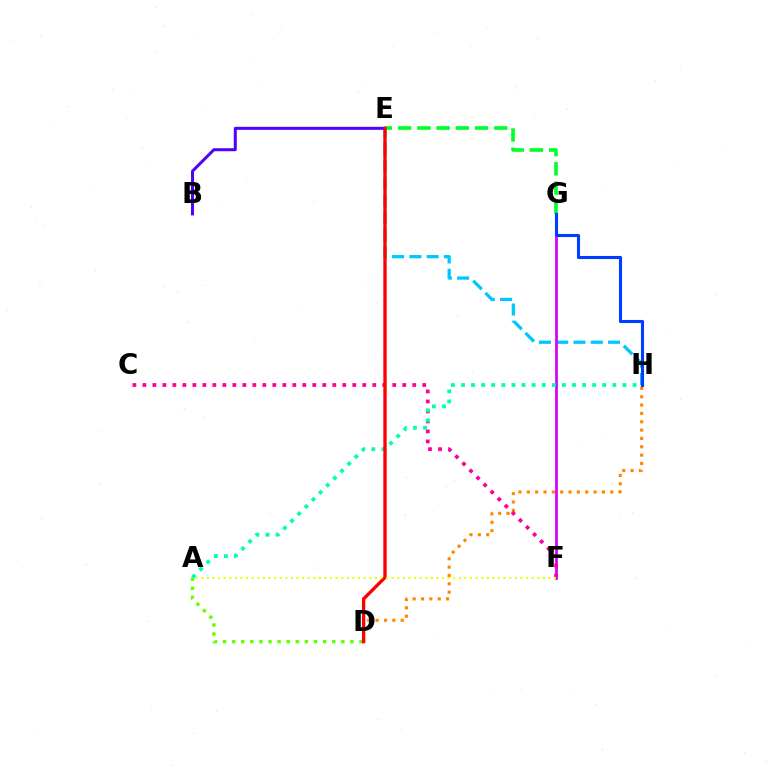{('E', 'H'): [{'color': '#00c7ff', 'line_style': 'dashed', 'thickness': 2.35}], ('B', 'E'): [{'color': '#4f00ff', 'line_style': 'solid', 'thickness': 2.16}], ('F', 'G'): [{'color': '#d600ff', 'line_style': 'solid', 'thickness': 1.98}], ('E', 'G'): [{'color': '#00ff27', 'line_style': 'dashed', 'thickness': 2.61}], ('A', 'D'): [{'color': '#66ff00', 'line_style': 'dotted', 'thickness': 2.47}], ('D', 'H'): [{'color': '#ff8800', 'line_style': 'dotted', 'thickness': 2.27}], ('C', 'F'): [{'color': '#ff00a0', 'line_style': 'dotted', 'thickness': 2.72}], ('A', 'H'): [{'color': '#00ffaf', 'line_style': 'dotted', 'thickness': 2.74}], ('G', 'H'): [{'color': '#003fff', 'line_style': 'solid', 'thickness': 2.23}], ('D', 'E'): [{'color': '#ff0000', 'line_style': 'solid', 'thickness': 2.41}], ('A', 'F'): [{'color': '#eeff00', 'line_style': 'dotted', 'thickness': 1.52}]}